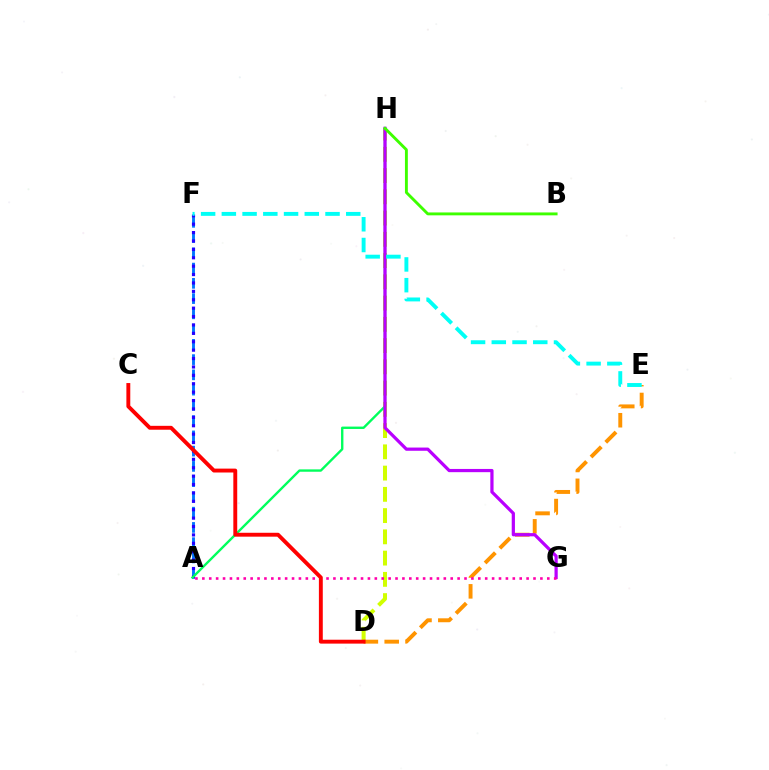{('A', 'F'): [{'color': '#0074ff', 'line_style': 'dashed', 'thickness': 2.07}, {'color': '#2500ff', 'line_style': 'dotted', 'thickness': 2.28}], ('D', 'H'): [{'color': '#d1ff00', 'line_style': 'dashed', 'thickness': 2.89}], ('D', 'E'): [{'color': '#ff9400', 'line_style': 'dashed', 'thickness': 2.83}], ('A', 'H'): [{'color': '#00ff5c', 'line_style': 'solid', 'thickness': 1.71}], ('G', 'H'): [{'color': '#b900ff', 'line_style': 'solid', 'thickness': 2.32}], ('A', 'G'): [{'color': '#ff00ac', 'line_style': 'dotted', 'thickness': 1.87}], ('C', 'D'): [{'color': '#ff0000', 'line_style': 'solid', 'thickness': 2.8}], ('B', 'H'): [{'color': '#3dff00', 'line_style': 'solid', 'thickness': 2.08}], ('E', 'F'): [{'color': '#00fff6', 'line_style': 'dashed', 'thickness': 2.82}]}